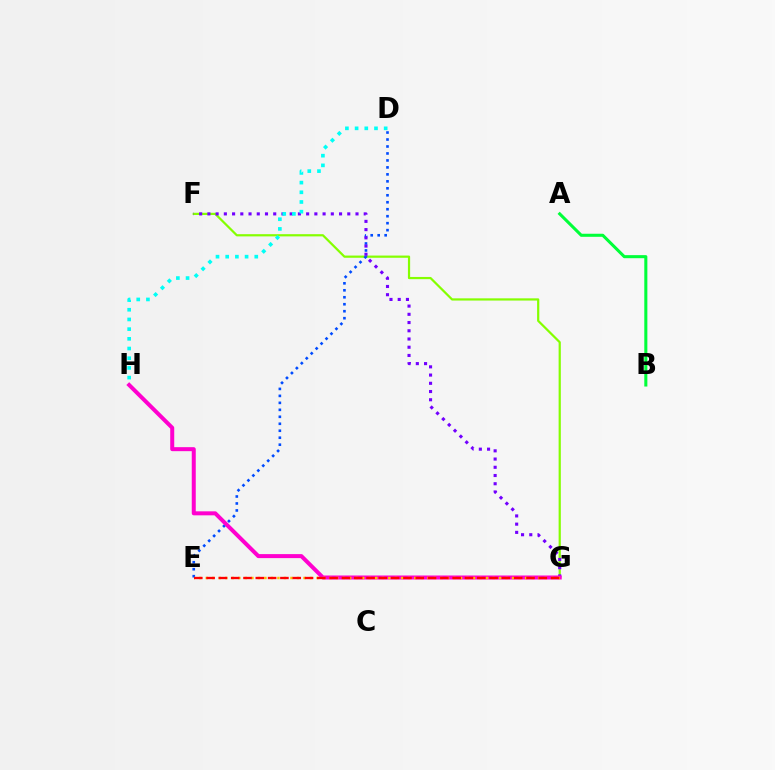{('F', 'G'): [{'color': '#84ff00', 'line_style': 'solid', 'thickness': 1.59}, {'color': '#7200ff', 'line_style': 'dotted', 'thickness': 2.24}], ('A', 'B'): [{'color': '#00ff39', 'line_style': 'solid', 'thickness': 2.21}], ('D', 'E'): [{'color': '#004bff', 'line_style': 'dotted', 'thickness': 1.89}], ('G', 'H'): [{'color': '#ff00cf', 'line_style': 'solid', 'thickness': 2.88}], ('D', 'H'): [{'color': '#00fff6', 'line_style': 'dotted', 'thickness': 2.63}], ('E', 'G'): [{'color': '#ffbd00', 'line_style': 'dotted', 'thickness': 1.77}, {'color': '#ff0000', 'line_style': 'dashed', 'thickness': 1.67}]}